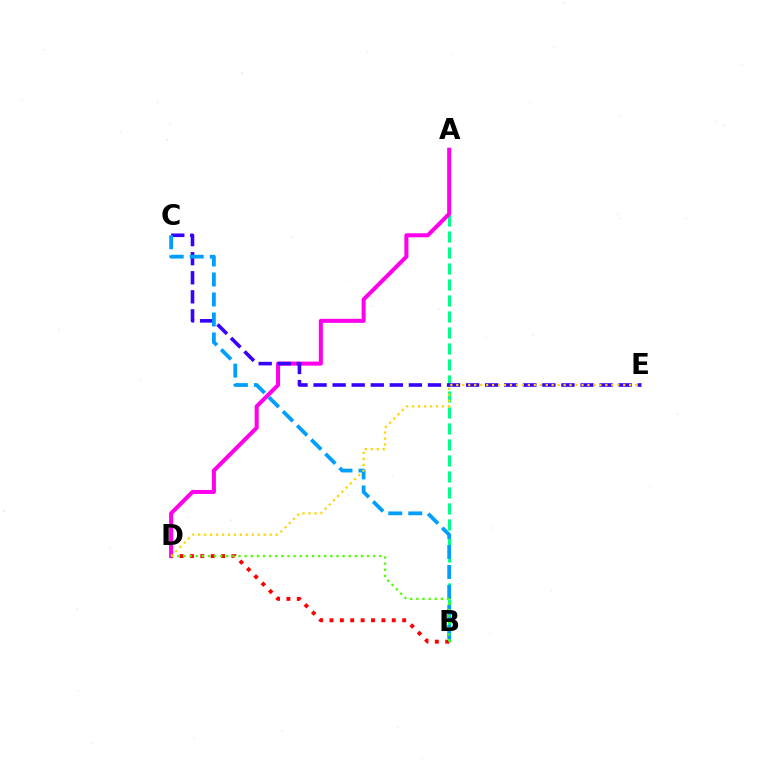{('A', 'B'): [{'color': '#00ff86', 'line_style': 'dashed', 'thickness': 2.17}], ('A', 'D'): [{'color': '#ff00ed', 'line_style': 'solid', 'thickness': 2.9}], ('C', 'E'): [{'color': '#3700ff', 'line_style': 'dashed', 'thickness': 2.59}], ('B', 'C'): [{'color': '#009eff', 'line_style': 'dashed', 'thickness': 2.72}], ('B', 'D'): [{'color': '#ff0000', 'line_style': 'dotted', 'thickness': 2.82}, {'color': '#4fff00', 'line_style': 'dotted', 'thickness': 1.66}], ('D', 'E'): [{'color': '#ffd500', 'line_style': 'dotted', 'thickness': 1.62}]}